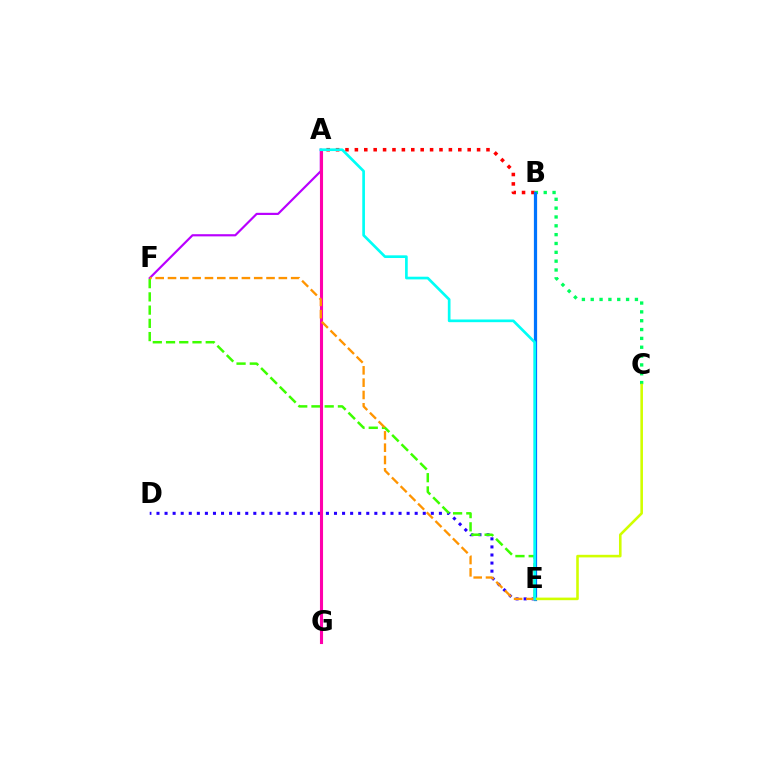{('A', 'F'): [{'color': '#b900ff', 'line_style': 'solid', 'thickness': 1.56}], ('D', 'E'): [{'color': '#2500ff', 'line_style': 'dotted', 'thickness': 2.19}], ('A', 'B'): [{'color': '#ff0000', 'line_style': 'dotted', 'thickness': 2.55}], ('E', 'F'): [{'color': '#3dff00', 'line_style': 'dashed', 'thickness': 1.8}, {'color': '#ff9400', 'line_style': 'dashed', 'thickness': 1.67}], ('B', 'C'): [{'color': '#00ff5c', 'line_style': 'dotted', 'thickness': 2.4}], ('B', 'E'): [{'color': '#0074ff', 'line_style': 'solid', 'thickness': 2.32}], ('C', 'E'): [{'color': '#d1ff00', 'line_style': 'solid', 'thickness': 1.87}], ('A', 'G'): [{'color': '#ff00ac', 'line_style': 'solid', 'thickness': 2.23}], ('A', 'E'): [{'color': '#00fff6', 'line_style': 'solid', 'thickness': 1.93}]}